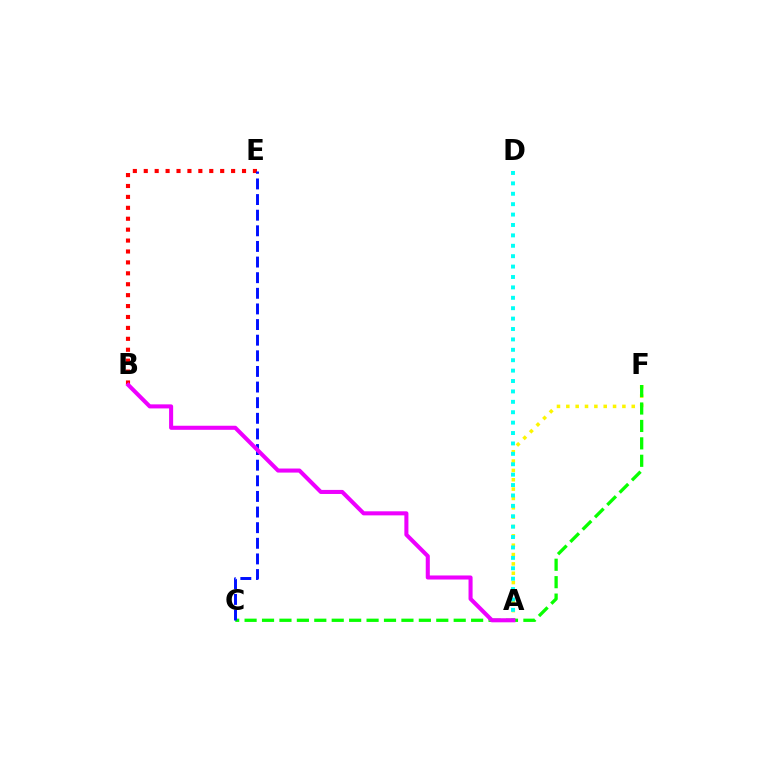{('A', 'F'): [{'color': '#fcf500', 'line_style': 'dotted', 'thickness': 2.54}], ('B', 'E'): [{'color': '#ff0000', 'line_style': 'dotted', 'thickness': 2.97}], ('A', 'D'): [{'color': '#00fff6', 'line_style': 'dotted', 'thickness': 2.83}], ('C', 'F'): [{'color': '#08ff00', 'line_style': 'dashed', 'thickness': 2.37}], ('C', 'E'): [{'color': '#0010ff', 'line_style': 'dashed', 'thickness': 2.12}], ('A', 'B'): [{'color': '#ee00ff', 'line_style': 'solid', 'thickness': 2.92}]}